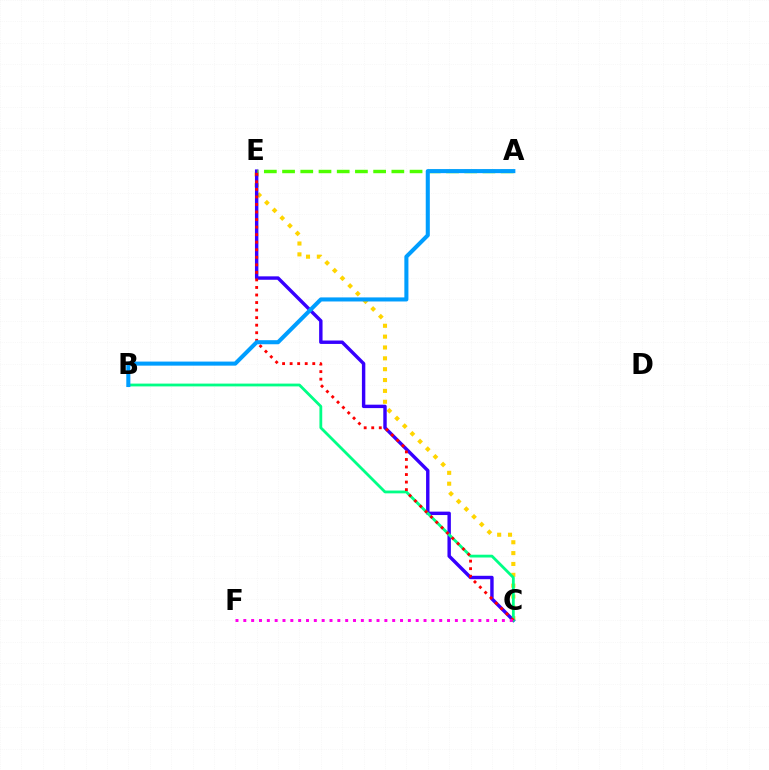{('C', 'E'): [{'color': '#ffd500', 'line_style': 'dotted', 'thickness': 2.95}, {'color': '#3700ff', 'line_style': 'solid', 'thickness': 2.46}, {'color': '#ff0000', 'line_style': 'dotted', 'thickness': 2.05}], ('B', 'C'): [{'color': '#00ff86', 'line_style': 'solid', 'thickness': 2.01}], ('A', 'E'): [{'color': '#4fff00', 'line_style': 'dashed', 'thickness': 2.47}], ('C', 'F'): [{'color': '#ff00ed', 'line_style': 'dotted', 'thickness': 2.13}], ('A', 'B'): [{'color': '#009eff', 'line_style': 'solid', 'thickness': 2.93}]}